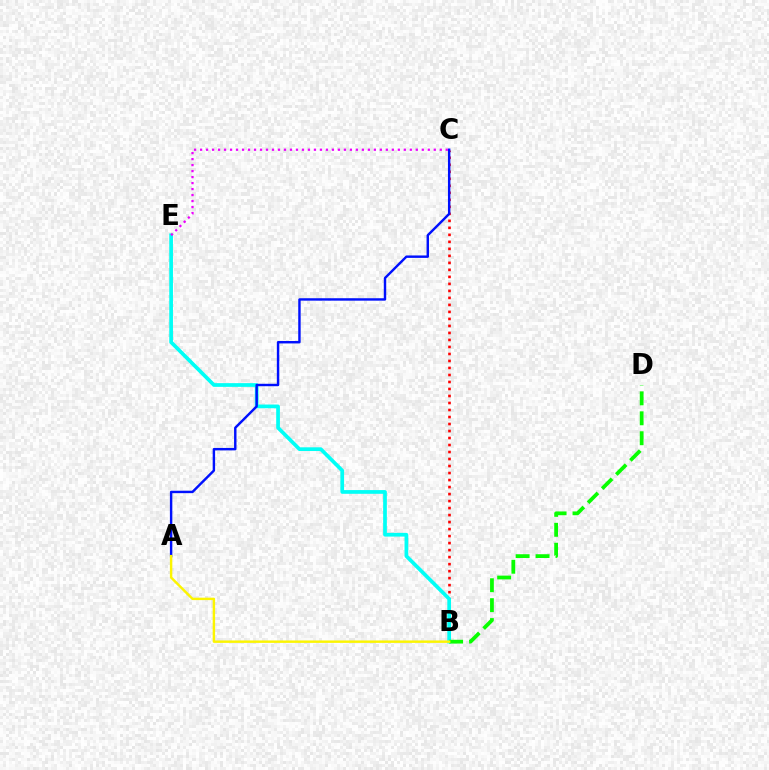{('B', 'C'): [{'color': '#ff0000', 'line_style': 'dotted', 'thickness': 1.9}], ('B', 'E'): [{'color': '#00fff6', 'line_style': 'solid', 'thickness': 2.67}], ('C', 'E'): [{'color': '#ee00ff', 'line_style': 'dotted', 'thickness': 1.63}], ('B', 'D'): [{'color': '#08ff00', 'line_style': 'dashed', 'thickness': 2.71}], ('A', 'C'): [{'color': '#0010ff', 'line_style': 'solid', 'thickness': 1.75}], ('A', 'B'): [{'color': '#fcf500', 'line_style': 'solid', 'thickness': 1.75}]}